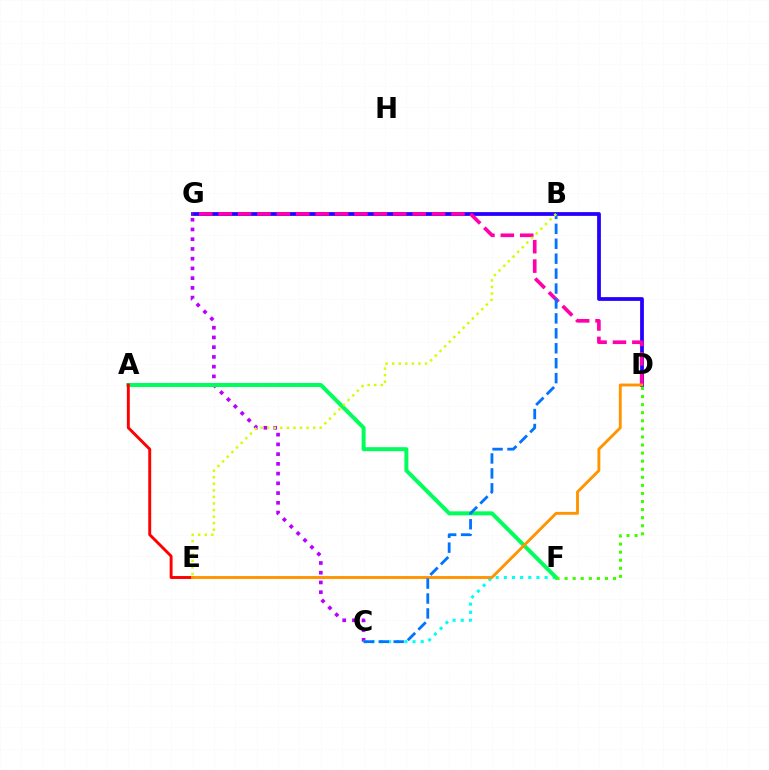{('D', 'G'): [{'color': '#2500ff', 'line_style': 'solid', 'thickness': 2.71}, {'color': '#ff00ac', 'line_style': 'dashed', 'thickness': 2.64}], ('C', 'G'): [{'color': '#b900ff', 'line_style': 'dotted', 'thickness': 2.65}], ('C', 'F'): [{'color': '#00fff6', 'line_style': 'dotted', 'thickness': 2.21}], ('A', 'F'): [{'color': '#00ff5c', 'line_style': 'solid', 'thickness': 2.88}], ('A', 'E'): [{'color': '#ff0000', 'line_style': 'solid', 'thickness': 2.1}], ('D', 'E'): [{'color': '#ff9400', 'line_style': 'solid', 'thickness': 2.07}], ('B', 'C'): [{'color': '#0074ff', 'line_style': 'dashed', 'thickness': 2.03}], ('D', 'F'): [{'color': '#3dff00', 'line_style': 'dotted', 'thickness': 2.19}], ('B', 'E'): [{'color': '#d1ff00', 'line_style': 'dotted', 'thickness': 1.78}]}